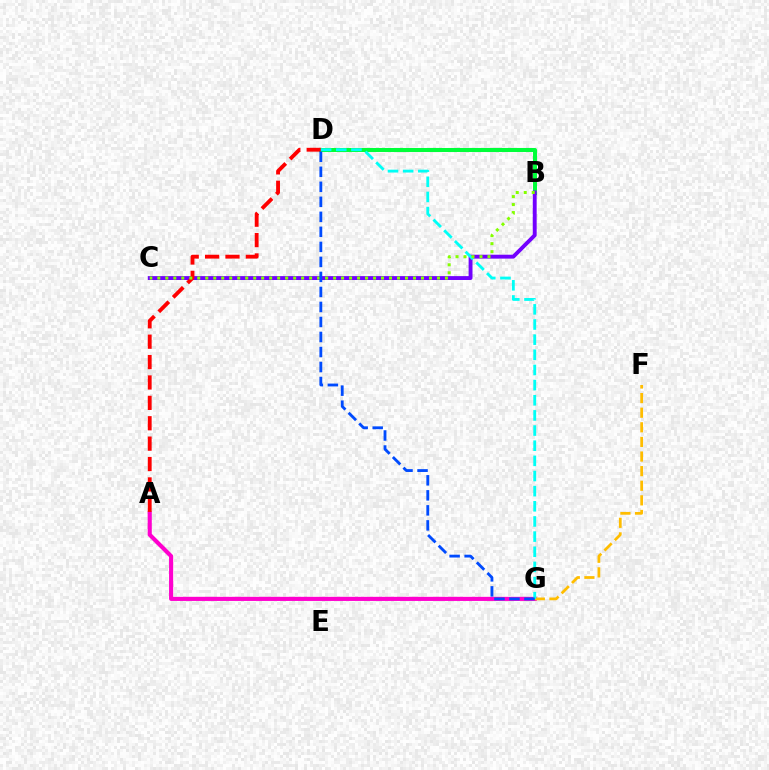{('A', 'G'): [{'color': '#ff00cf', 'line_style': 'solid', 'thickness': 2.96}], ('B', 'D'): [{'color': '#00ff39', 'line_style': 'solid', 'thickness': 2.9}], ('B', 'C'): [{'color': '#7200ff', 'line_style': 'solid', 'thickness': 2.8}, {'color': '#84ff00', 'line_style': 'dotted', 'thickness': 2.17}], ('A', 'D'): [{'color': '#ff0000', 'line_style': 'dashed', 'thickness': 2.77}], ('F', 'G'): [{'color': '#ffbd00', 'line_style': 'dashed', 'thickness': 1.98}], ('D', 'G'): [{'color': '#00fff6', 'line_style': 'dashed', 'thickness': 2.06}, {'color': '#004bff', 'line_style': 'dashed', 'thickness': 2.04}]}